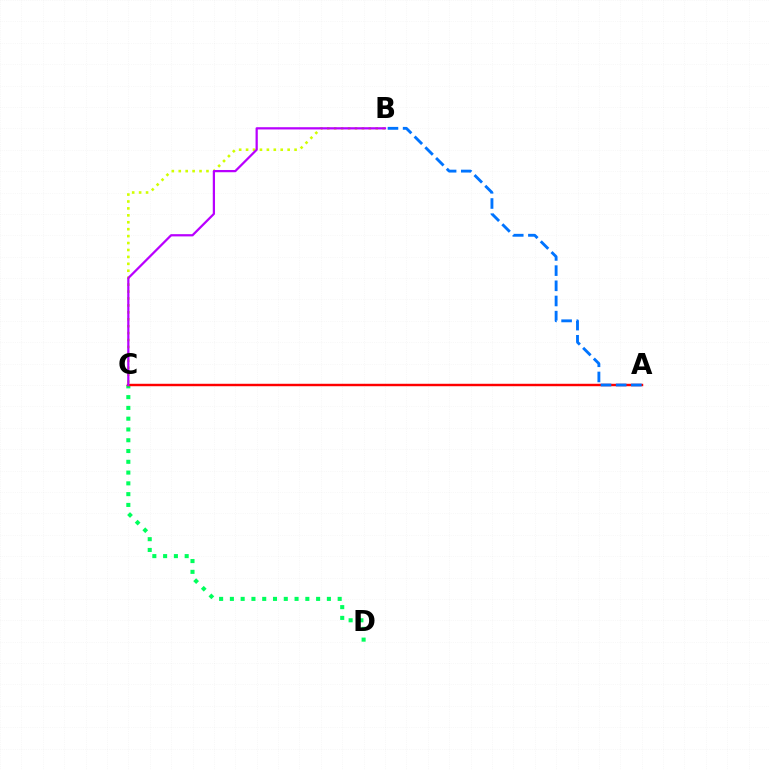{('B', 'C'): [{'color': '#d1ff00', 'line_style': 'dotted', 'thickness': 1.88}, {'color': '#b900ff', 'line_style': 'solid', 'thickness': 1.61}], ('C', 'D'): [{'color': '#00ff5c', 'line_style': 'dotted', 'thickness': 2.93}], ('A', 'C'): [{'color': '#ff0000', 'line_style': 'solid', 'thickness': 1.76}], ('A', 'B'): [{'color': '#0074ff', 'line_style': 'dashed', 'thickness': 2.06}]}